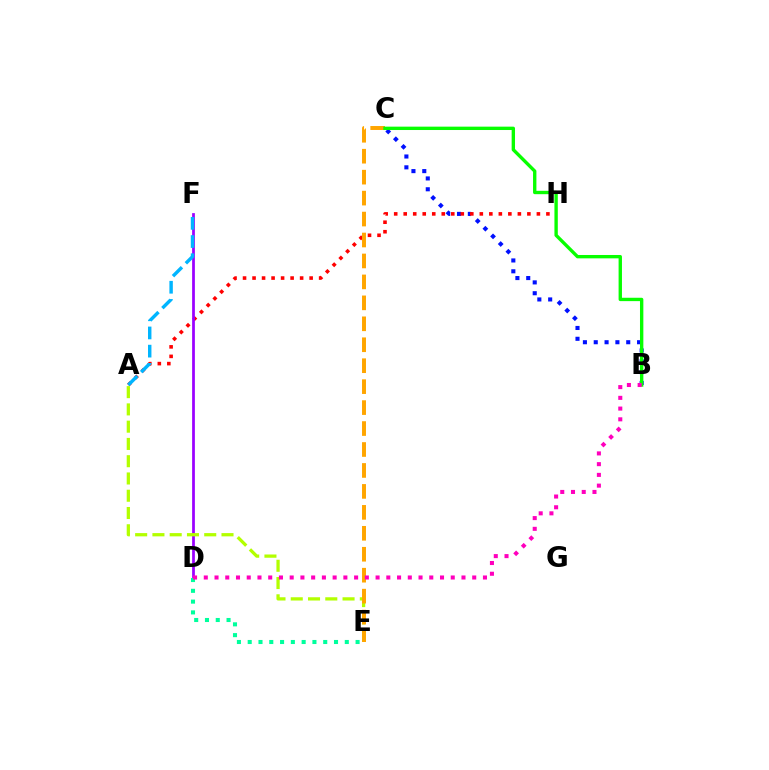{('B', 'C'): [{'color': '#0010ff', 'line_style': 'dotted', 'thickness': 2.94}, {'color': '#08ff00', 'line_style': 'solid', 'thickness': 2.42}], ('A', 'H'): [{'color': '#ff0000', 'line_style': 'dotted', 'thickness': 2.58}], ('D', 'F'): [{'color': '#9b00ff', 'line_style': 'solid', 'thickness': 1.98}], ('A', 'F'): [{'color': '#00b5ff', 'line_style': 'dashed', 'thickness': 2.47}], ('D', 'E'): [{'color': '#00ff9d', 'line_style': 'dotted', 'thickness': 2.93}], ('A', 'E'): [{'color': '#b3ff00', 'line_style': 'dashed', 'thickness': 2.35}], ('C', 'E'): [{'color': '#ffa500', 'line_style': 'dashed', 'thickness': 2.85}], ('B', 'D'): [{'color': '#ff00bd', 'line_style': 'dotted', 'thickness': 2.92}]}